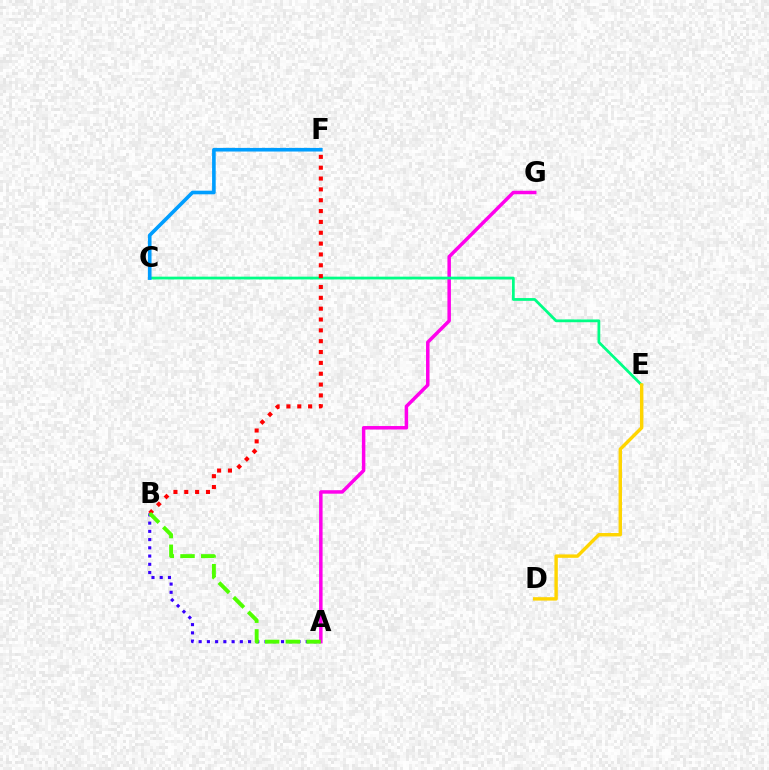{('A', 'G'): [{'color': '#ff00ed', 'line_style': 'solid', 'thickness': 2.51}], ('A', 'B'): [{'color': '#3700ff', 'line_style': 'dotted', 'thickness': 2.24}, {'color': '#4fff00', 'line_style': 'dashed', 'thickness': 2.82}], ('C', 'E'): [{'color': '#00ff86', 'line_style': 'solid', 'thickness': 2.0}], ('B', 'F'): [{'color': '#ff0000', 'line_style': 'dotted', 'thickness': 2.95}], ('D', 'E'): [{'color': '#ffd500', 'line_style': 'solid', 'thickness': 2.45}], ('C', 'F'): [{'color': '#009eff', 'line_style': 'solid', 'thickness': 2.6}]}